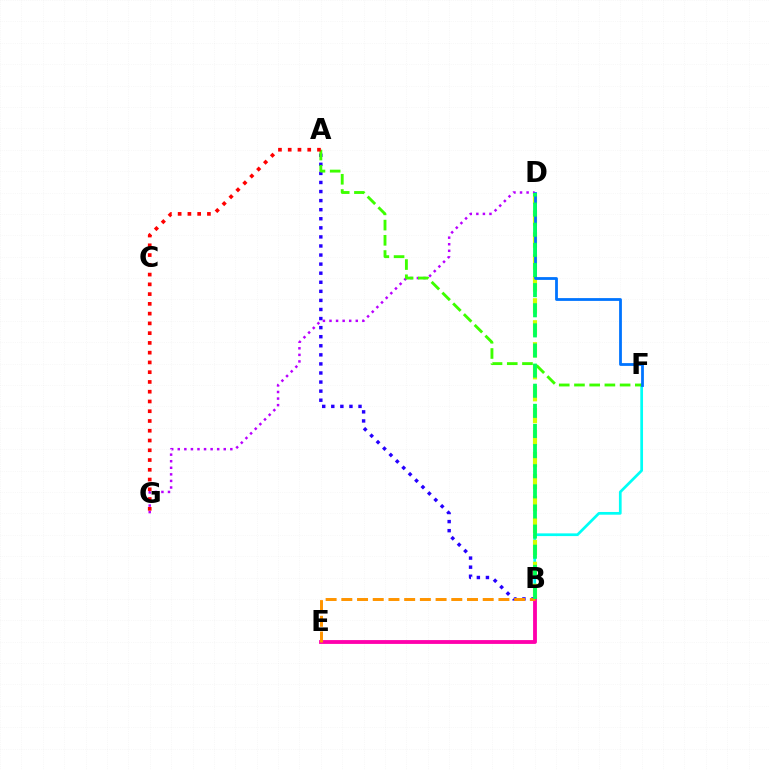{('D', 'G'): [{'color': '#b900ff', 'line_style': 'dotted', 'thickness': 1.79}], ('B', 'F'): [{'color': '#00fff6', 'line_style': 'solid', 'thickness': 1.96}], ('A', 'B'): [{'color': '#2500ff', 'line_style': 'dotted', 'thickness': 2.46}], ('B', 'D'): [{'color': '#d1ff00', 'line_style': 'dashed', 'thickness': 2.98}, {'color': '#00ff5c', 'line_style': 'dashed', 'thickness': 2.73}], ('A', 'F'): [{'color': '#3dff00', 'line_style': 'dashed', 'thickness': 2.07}], ('D', 'F'): [{'color': '#0074ff', 'line_style': 'solid', 'thickness': 2.01}], ('B', 'E'): [{'color': '#ff00ac', 'line_style': 'solid', 'thickness': 2.76}, {'color': '#ff9400', 'line_style': 'dashed', 'thickness': 2.13}], ('A', 'G'): [{'color': '#ff0000', 'line_style': 'dotted', 'thickness': 2.65}]}